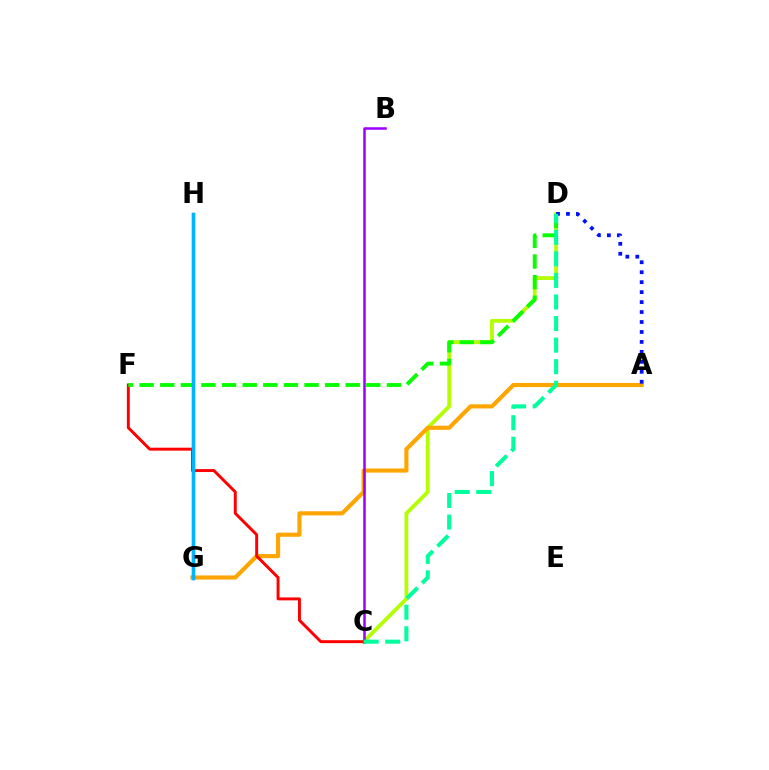{('C', 'D'): [{'color': '#b3ff00', 'line_style': 'solid', 'thickness': 2.73}, {'color': '#00ff9d', 'line_style': 'dashed', 'thickness': 2.93}], ('A', 'G'): [{'color': '#ffa500', 'line_style': 'solid', 'thickness': 2.98}], ('G', 'H'): [{'color': '#ff00bd', 'line_style': 'solid', 'thickness': 2.3}, {'color': '#00b5ff', 'line_style': 'solid', 'thickness': 2.49}], ('C', 'F'): [{'color': '#ff0000', 'line_style': 'solid', 'thickness': 2.12}], ('D', 'F'): [{'color': '#08ff00', 'line_style': 'dashed', 'thickness': 2.8}], ('B', 'C'): [{'color': '#9b00ff', 'line_style': 'solid', 'thickness': 1.8}], ('A', 'D'): [{'color': '#0010ff', 'line_style': 'dotted', 'thickness': 2.71}]}